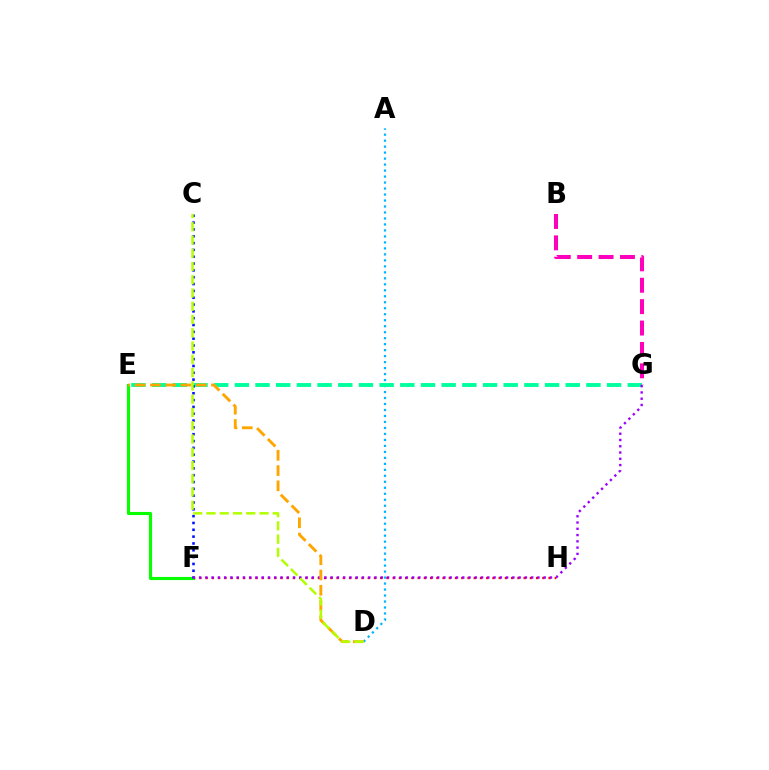{('A', 'D'): [{'color': '#00b5ff', 'line_style': 'dotted', 'thickness': 1.63}], ('E', 'G'): [{'color': '#00ff9d', 'line_style': 'dashed', 'thickness': 2.81}], ('F', 'H'): [{'color': '#ff0000', 'line_style': 'dotted', 'thickness': 1.69}], ('E', 'F'): [{'color': '#08ff00', 'line_style': 'solid', 'thickness': 2.24}], ('C', 'F'): [{'color': '#0010ff', 'line_style': 'dotted', 'thickness': 1.85}], ('F', 'G'): [{'color': '#9b00ff', 'line_style': 'dotted', 'thickness': 1.7}], ('B', 'G'): [{'color': '#ff00bd', 'line_style': 'dashed', 'thickness': 2.91}], ('D', 'E'): [{'color': '#ffa500', 'line_style': 'dashed', 'thickness': 2.07}], ('C', 'D'): [{'color': '#b3ff00', 'line_style': 'dashed', 'thickness': 1.8}]}